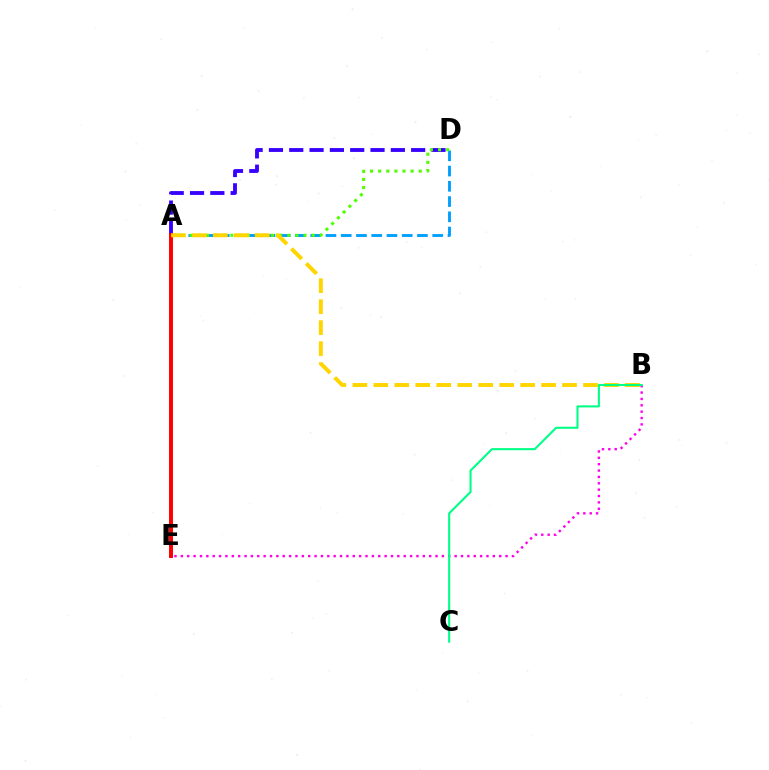{('A', 'D'): [{'color': '#009eff', 'line_style': 'dashed', 'thickness': 2.07}, {'color': '#3700ff', 'line_style': 'dashed', 'thickness': 2.76}, {'color': '#4fff00', 'line_style': 'dotted', 'thickness': 2.21}], ('A', 'E'): [{'color': '#ff0000', 'line_style': 'solid', 'thickness': 2.84}], ('B', 'E'): [{'color': '#ff00ed', 'line_style': 'dotted', 'thickness': 1.73}], ('A', 'B'): [{'color': '#ffd500', 'line_style': 'dashed', 'thickness': 2.85}], ('B', 'C'): [{'color': '#00ff86', 'line_style': 'solid', 'thickness': 1.51}]}